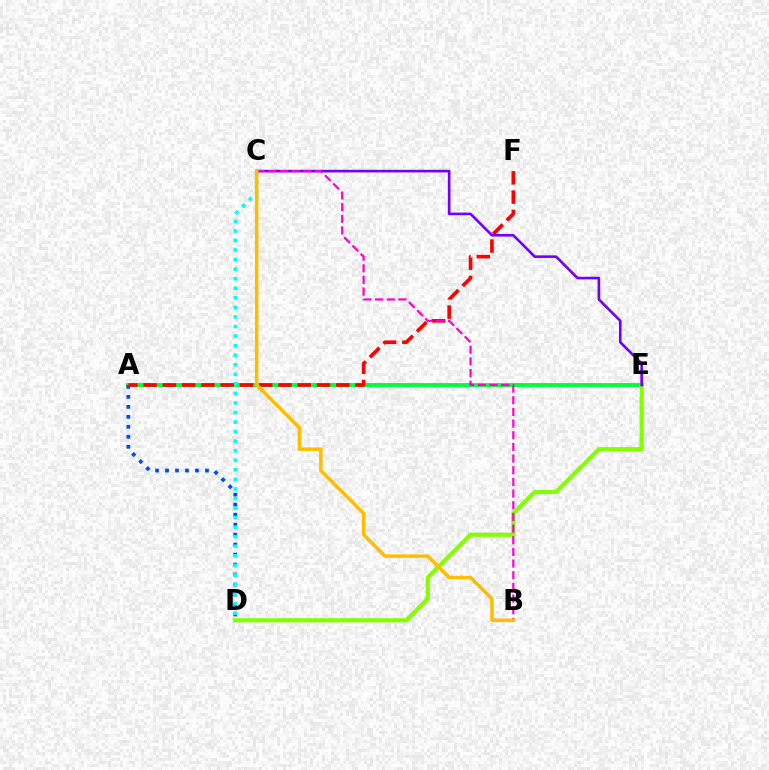{('A', 'E'): [{'color': '#00ff39', 'line_style': 'solid', 'thickness': 2.8}], ('A', 'D'): [{'color': '#004bff', 'line_style': 'dotted', 'thickness': 2.71}], ('C', 'D'): [{'color': '#00fff6', 'line_style': 'dotted', 'thickness': 2.6}], ('D', 'E'): [{'color': '#84ff00', 'line_style': 'solid', 'thickness': 3.0}], ('A', 'F'): [{'color': '#ff0000', 'line_style': 'dashed', 'thickness': 2.62}], ('C', 'E'): [{'color': '#7200ff', 'line_style': 'solid', 'thickness': 1.89}], ('B', 'C'): [{'color': '#ff00cf', 'line_style': 'dashed', 'thickness': 1.58}, {'color': '#ffbd00', 'line_style': 'solid', 'thickness': 2.52}]}